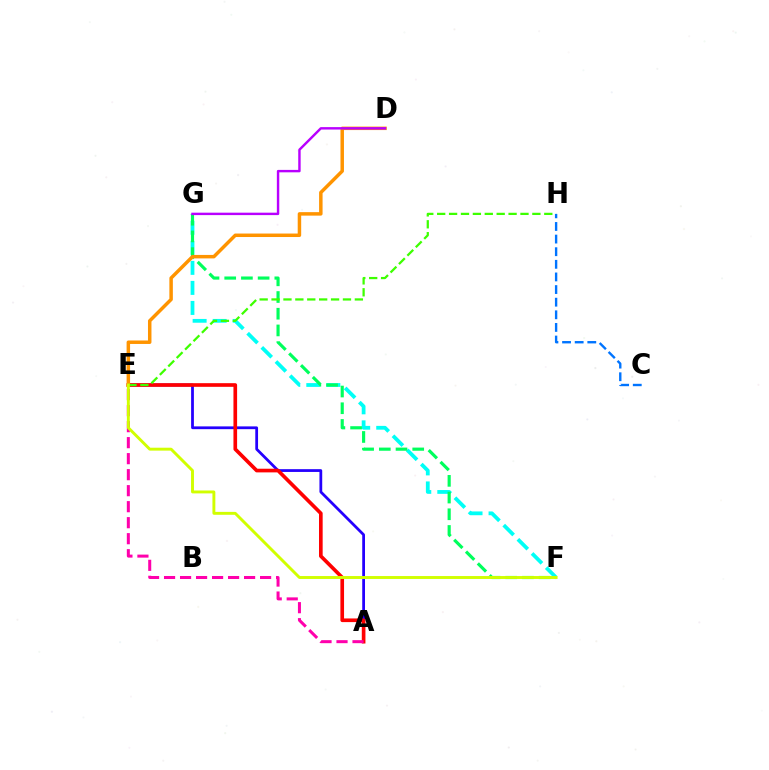{('F', 'G'): [{'color': '#00fff6', 'line_style': 'dashed', 'thickness': 2.72}, {'color': '#00ff5c', 'line_style': 'dashed', 'thickness': 2.27}], ('A', 'E'): [{'color': '#2500ff', 'line_style': 'solid', 'thickness': 2.0}, {'color': '#ff0000', 'line_style': 'solid', 'thickness': 2.63}, {'color': '#ff00ac', 'line_style': 'dashed', 'thickness': 2.17}], ('C', 'H'): [{'color': '#0074ff', 'line_style': 'dashed', 'thickness': 1.71}], ('D', 'E'): [{'color': '#ff9400', 'line_style': 'solid', 'thickness': 2.51}], ('E', 'H'): [{'color': '#3dff00', 'line_style': 'dashed', 'thickness': 1.62}], ('E', 'F'): [{'color': '#d1ff00', 'line_style': 'solid', 'thickness': 2.1}], ('D', 'G'): [{'color': '#b900ff', 'line_style': 'solid', 'thickness': 1.75}]}